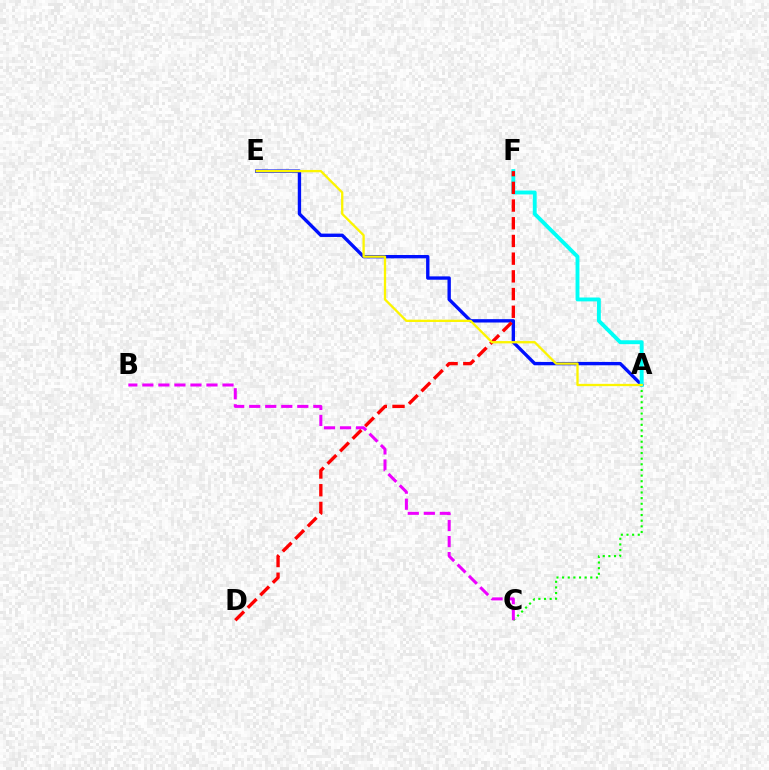{('A', 'E'): [{'color': '#0010ff', 'line_style': 'solid', 'thickness': 2.42}, {'color': '#fcf500', 'line_style': 'solid', 'thickness': 1.66}], ('A', 'C'): [{'color': '#08ff00', 'line_style': 'dotted', 'thickness': 1.53}], ('A', 'F'): [{'color': '#00fff6', 'line_style': 'solid', 'thickness': 2.79}], ('B', 'C'): [{'color': '#ee00ff', 'line_style': 'dashed', 'thickness': 2.18}], ('D', 'F'): [{'color': '#ff0000', 'line_style': 'dashed', 'thickness': 2.4}]}